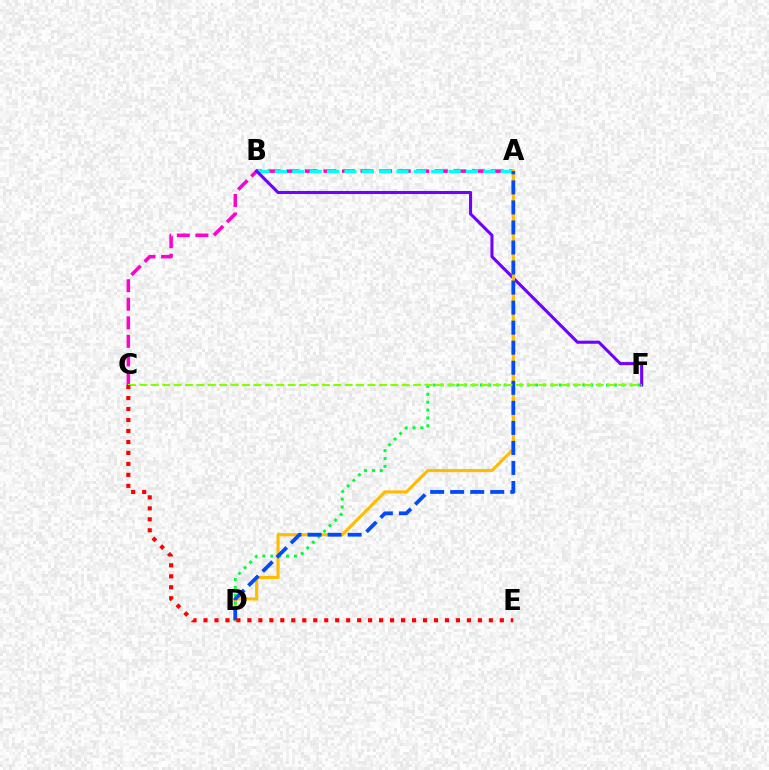{('A', 'C'): [{'color': '#ff00cf', 'line_style': 'dashed', 'thickness': 2.52}], ('A', 'B'): [{'color': '#00fff6', 'line_style': 'dashed', 'thickness': 2.36}], ('B', 'F'): [{'color': '#7200ff', 'line_style': 'solid', 'thickness': 2.21}], ('A', 'D'): [{'color': '#ffbd00', 'line_style': 'solid', 'thickness': 2.25}, {'color': '#004bff', 'line_style': 'dashed', 'thickness': 2.72}], ('D', 'F'): [{'color': '#00ff39', 'line_style': 'dotted', 'thickness': 2.14}], ('C', 'F'): [{'color': '#84ff00', 'line_style': 'dashed', 'thickness': 1.55}], ('C', 'E'): [{'color': '#ff0000', 'line_style': 'dotted', 'thickness': 2.98}]}